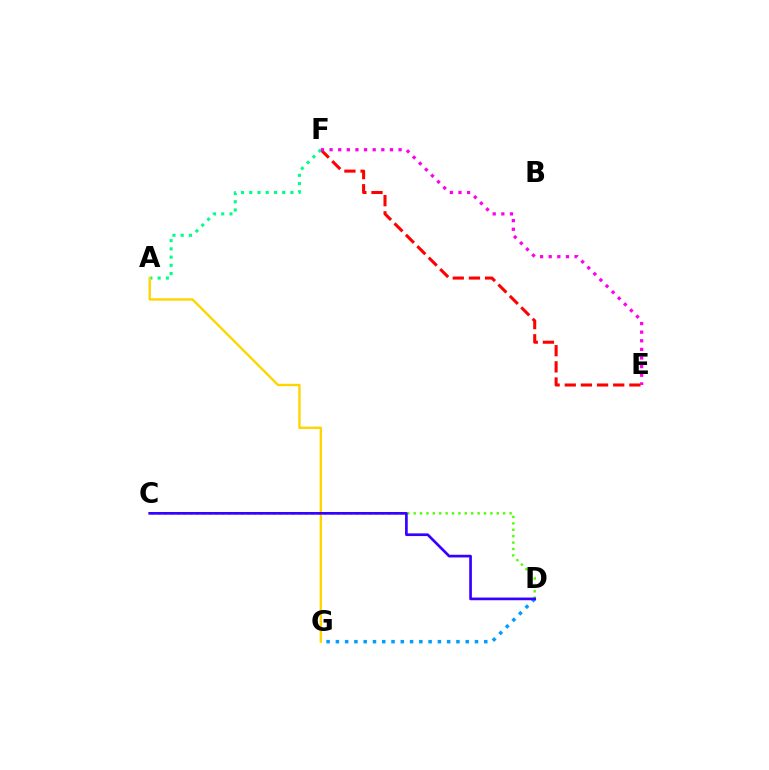{('D', 'G'): [{'color': '#009eff', 'line_style': 'dotted', 'thickness': 2.52}], ('C', 'D'): [{'color': '#4fff00', 'line_style': 'dotted', 'thickness': 1.74}, {'color': '#3700ff', 'line_style': 'solid', 'thickness': 1.93}], ('E', 'F'): [{'color': '#ff0000', 'line_style': 'dashed', 'thickness': 2.19}, {'color': '#ff00ed', 'line_style': 'dotted', 'thickness': 2.34}], ('A', 'F'): [{'color': '#00ff86', 'line_style': 'dotted', 'thickness': 2.24}], ('A', 'G'): [{'color': '#ffd500', 'line_style': 'solid', 'thickness': 1.73}]}